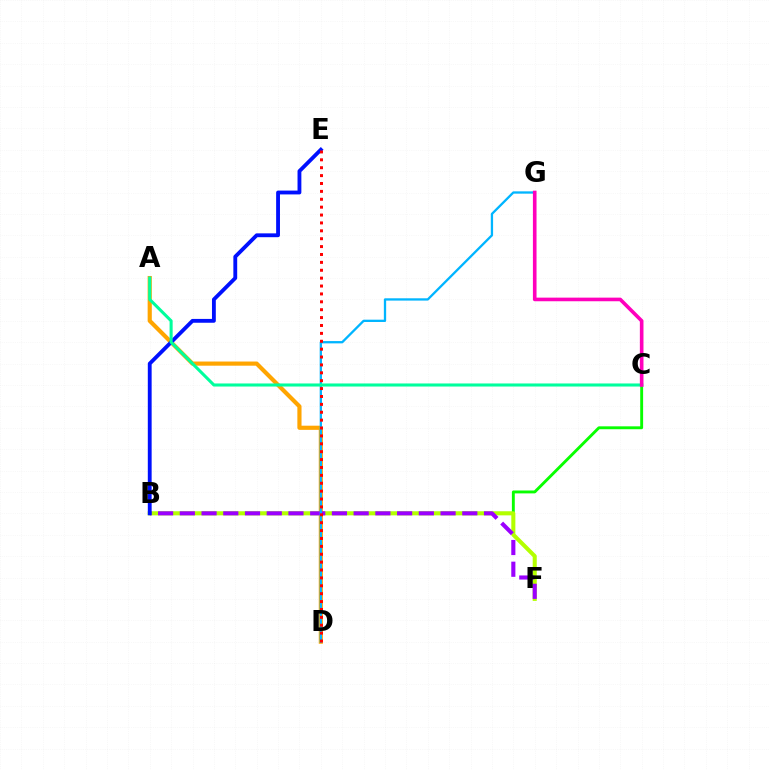{('A', 'D'): [{'color': '#ffa500', 'line_style': 'solid', 'thickness': 3.0}], ('B', 'C'): [{'color': '#08ff00', 'line_style': 'solid', 'thickness': 2.08}], ('B', 'F'): [{'color': '#b3ff00', 'line_style': 'solid', 'thickness': 2.92}, {'color': '#9b00ff', 'line_style': 'dashed', 'thickness': 2.95}], ('B', 'E'): [{'color': '#0010ff', 'line_style': 'solid', 'thickness': 2.76}], ('D', 'G'): [{'color': '#00b5ff', 'line_style': 'solid', 'thickness': 1.66}], ('D', 'E'): [{'color': '#ff0000', 'line_style': 'dotted', 'thickness': 2.14}], ('A', 'C'): [{'color': '#00ff9d', 'line_style': 'solid', 'thickness': 2.21}], ('C', 'G'): [{'color': '#ff00bd', 'line_style': 'solid', 'thickness': 2.61}]}